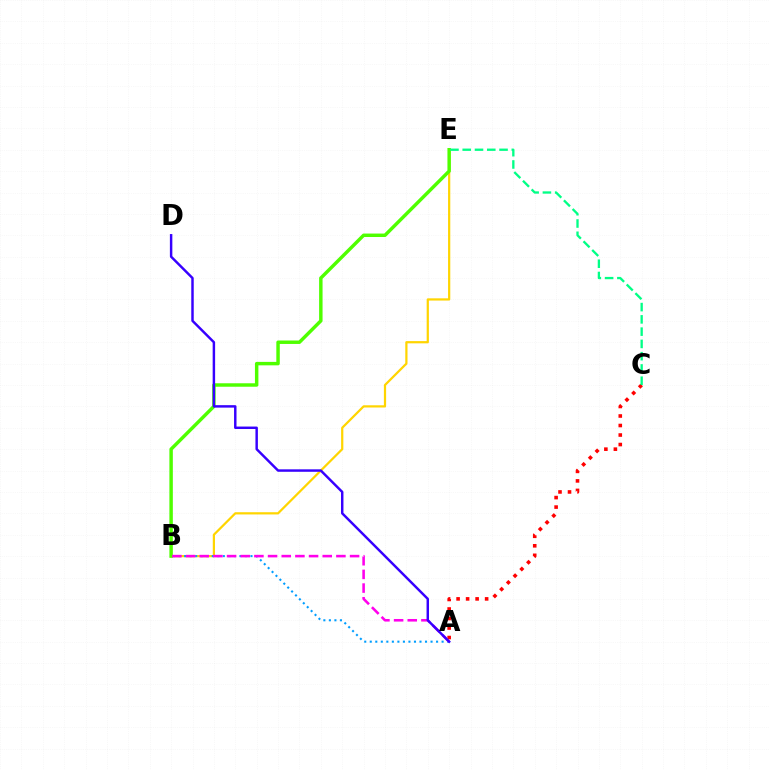{('B', 'E'): [{'color': '#ffd500', 'line_style': 'solid', 'thickness': 1.6}, {'color': '#4fff00', 'line_style': 'solid', 'thickness': 2.49}], ('A', 'B'): [{'color': '#009eff', 'line_style': 'dotted', 'thickness': 1.5}, {'color': '#ff00ed', 'line_style': 'dashed', 'thickness': 1.86}], ('A', 'C'): [{'color': '#ff0000', 'line_style': 'dotted', 'thickness': 2.59}], ('C', 'E'): [{'color': '#00ff86', 'line_style': 'dashed', 'thickness': 1.67}], ('A', 'D'): [{'color': '#3700ff', 'line_style': 'solid', 'thickness': 1.77}]}